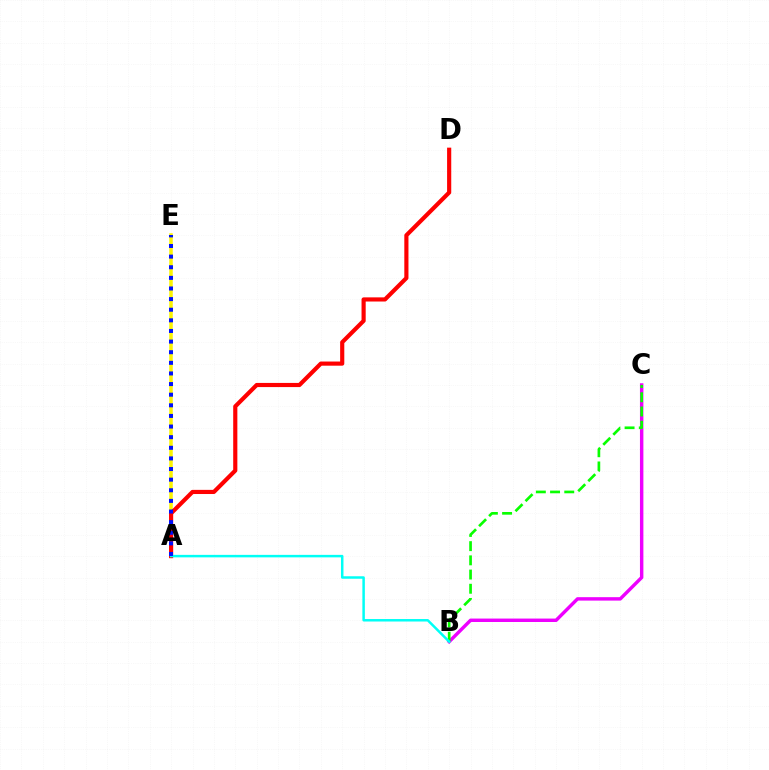{('B', 'C'): [{'color': '#ee00ff', 'line_style': 'solid', 'thickness': 2.47}, {'color': '#08ff00', 'line_style': 'dashed', 'thickness': 1.93}], ('A', 'E'): [{'color': '#fcf500', 'line_style': 'solid', 'thickness': 2.53}, {'color': '#0010ff', 'line_style': 'dotted', 'thickness': 2.89}], ('A', 'D'): [{'color': '#ff0000', 'line_style': 'solid', 'thickness': 2.99}], ('A', 'B'): [{'color': '#00fff6', 'line_style': 'solid', 'thickness': 1.79}]}